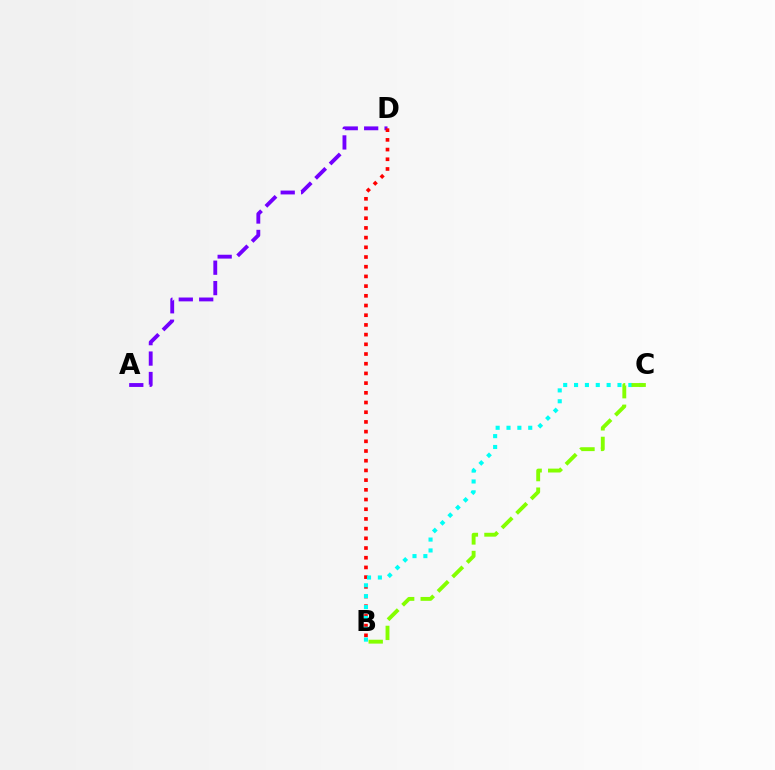{('A', 'D'): [{'color': '#7200ff', 'line_style': 'dashed', 'thickness': 2.77}], ('B', 'D'): [{'color': '#ff0000', 'line_style': 'dotted', 'thickness': 2.64}], ('B', 'C'): [{'color': '#00fff6', 'line_style': 'dotted', 'thickness': 2.95}, {'color': '#84ff00', 'line_style': 'dashed', 'thickness': 2.79}]}